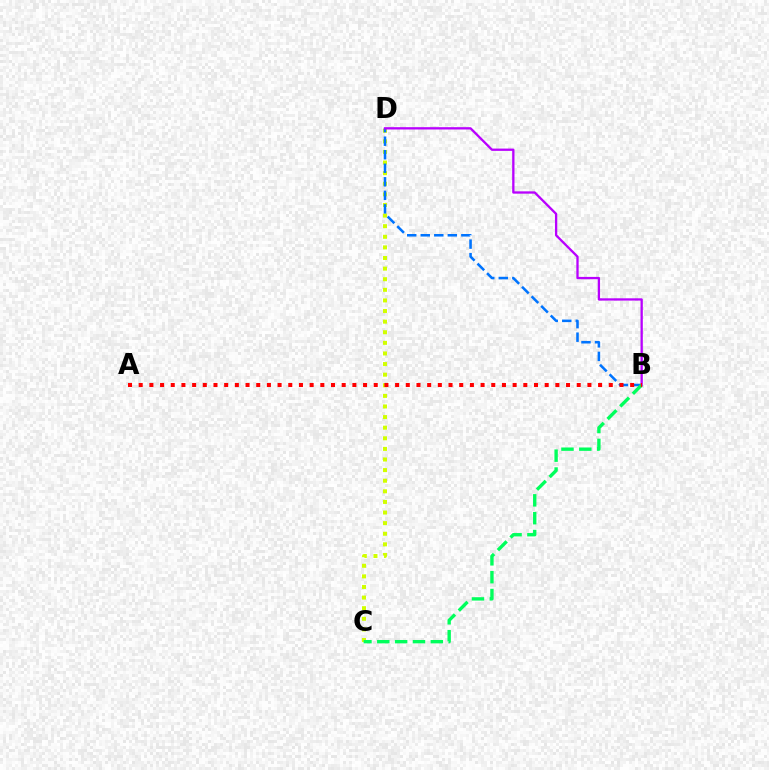{('C', 'D'): [{'color': '#d1ff00', 'line_style': 'dotted', 'thickness': 2.88}], ('B', 'D'): [{'color': '#0074ff', 'line_style': 'dashed', 'thickness': 1.84}, {'color': '#b900ff', 'line_style': 'solid', 'thickness': 1.66}], ('B', 'C'): [{'color': '#00ff5c', 'line_style': 'dashed', 'thickness': 2.42}], ('A', 'B'): [{'color': '#ff0000', 'line_style': 'dotted', 'thickness': 2.9}]}